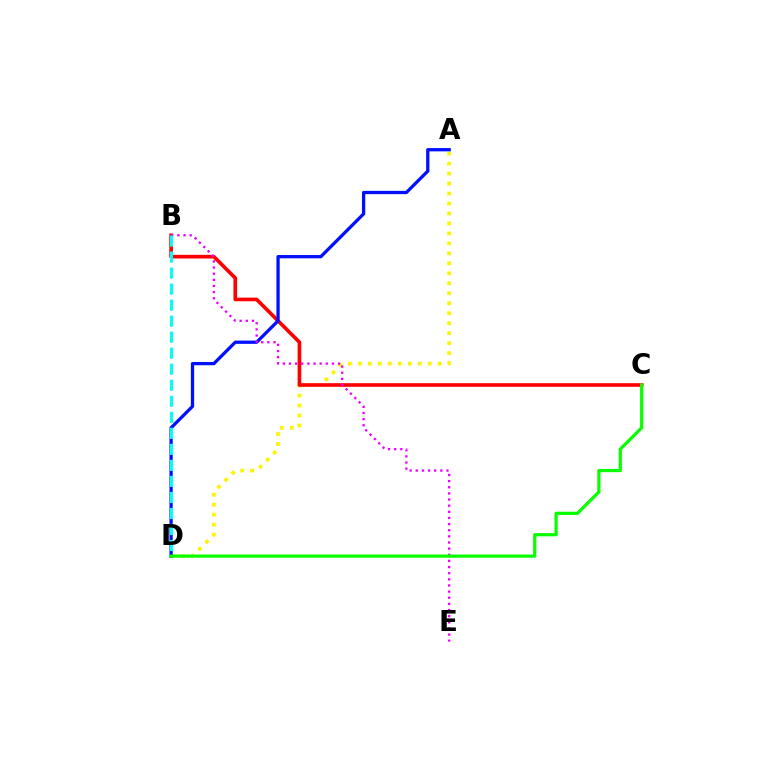{('A', 'D'): [{'color': '#fcf500', 'line_style': 'dotted', 'thickness': 2.71}, {'color': '#0010ff', 'line_style': 'solid', 'thickness': 2.36}], ('B', 'C'): [{'color': '#ff0000', 'line_style': 'solid', 'thickness': 2.63}], ('B', 'E'): [{'color': '#ee00ff', 'line_style': 'dotted', 'thickness': 1.67}], ('B', 'D'): [{'color': '#00fff6', 'line_style': 'dashed', 'thickness': 2.18}], ('C', 'D'): [{'color': '#08ff00', 'line_style': 'solid', 'thickness': 2.31}]}